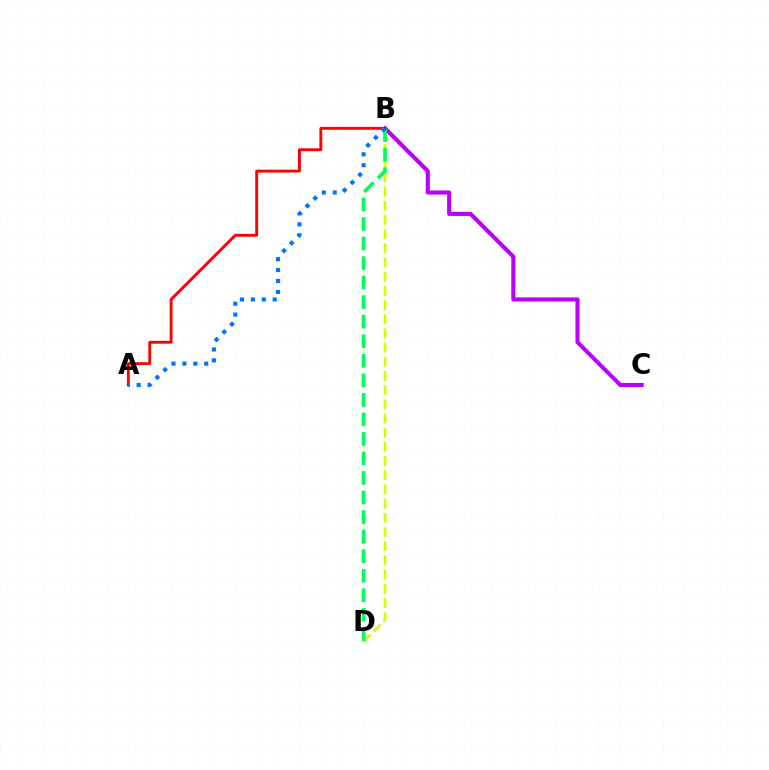{('B', 'C'): [{'color': '#b900ff', 'line_style': 'solid', 'thickness': 2.95}], ('B', 'D'): [{'color': '#d1ff00', 'line_style': 'dashed', 'thickness': 1.93}, {'color': '#00ff5c', 'line_style': 'dashed', 'thickness': 2.65}], ('A', 'B'): [{'color': '#ff0000', 'line_style': 'solid', 'thickness': 2.07}, {'color': '#0074ff', 'line_style': 'dotted', 'thickness': 2.97}]}